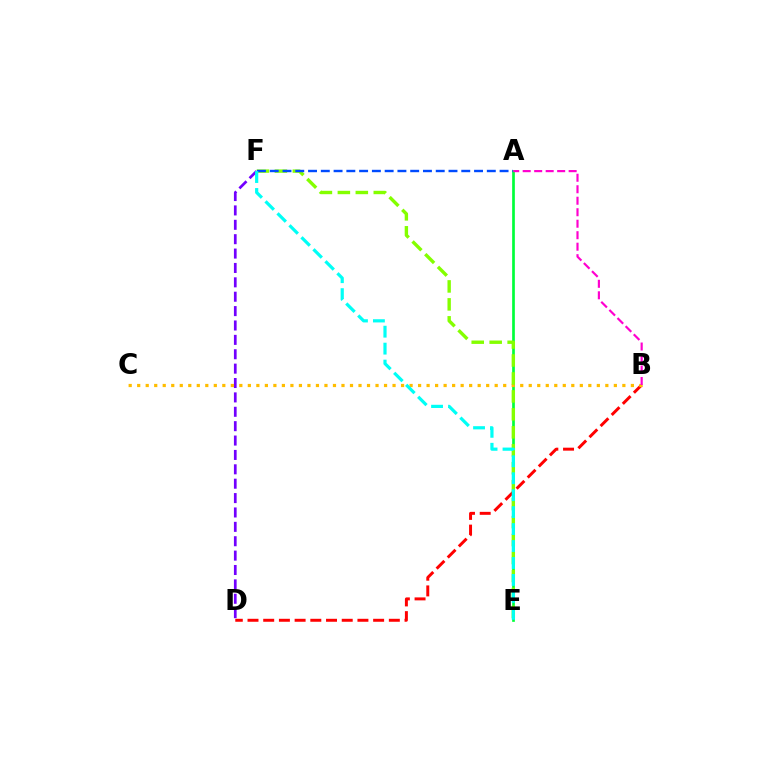{('D', 'F'): [{'color': '#7200ff', 'line_style': 'dashed', 'thickness': 1.95}], ('A', 'E'): [{'color': '#00ff39', 'line_style': 'solid', 'thickness': 1.94}], ('B', 'D'): [{'color': '#ff0000', 'line_style': 'dashed', 'thickness': 2.13}], ('B', 'C'): [{'color': '#ffbd00', 'line_style': 'dotted', 'thickness': 2.31}], ('A', 'B'): [{'color': '#ff00cf', 'line_style': 'dashed', 'thickness': 1.56}], ('E', 'F'): [{'color': '#84ff00', 'line_style': 'dashed', 'thickness': 2.44}, {'color': '#00fff6', 'line_style': 'dashed', 'thickness': 2.3}], ('A', 'F'): [{'color': '#004bff', 'line_style': 'dashed', 'thickness': 1.73}]}